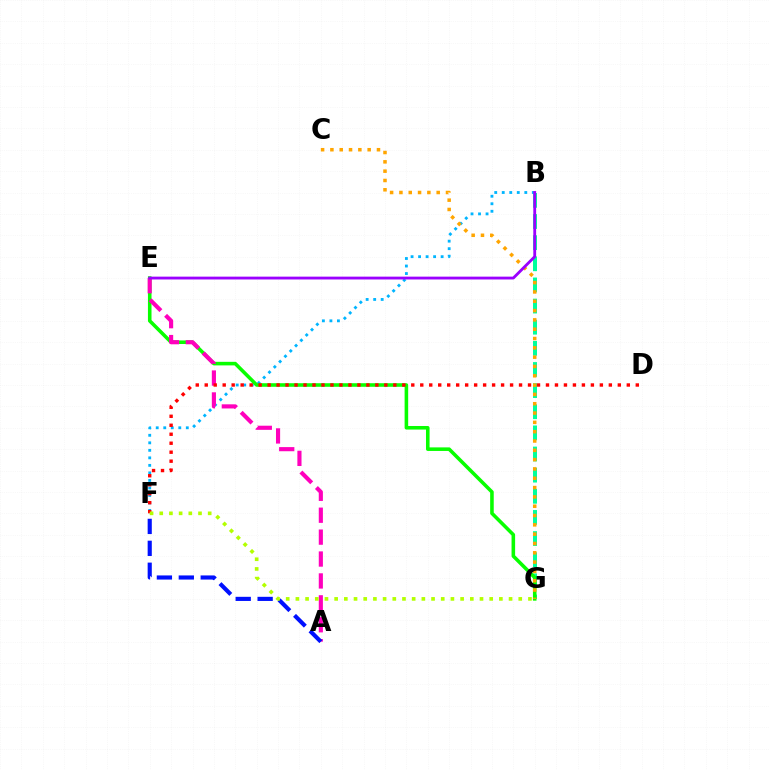{('B', 'G'): [{'color': '#00ff9d', 'line_style': 'dashed', 'thickness': 2.87}], ('B', 'F'): [{'color': '#00b5ff', 'line_style': 'dotted', 'thickness': 2.04}], ('E', 'G'): [{'color': '#08ff00', 'line_style': 'solid', 'thickness': 2.57}], ('A', 'E'): [{'color': '#ff00bd', 'line_style': 'dashed', 'thickness': 2.98}], ('D', 'F'): [{'color': '#ff0000', 'line_style': 'dotted', 'thickness': 2.44}], ('A', 'F'): [{'color': '#0010ff', 'line_style': 'dashed', 'thickness': 2.98}], ('C', 'G'): [{'color': '#ffa500', 'line_style': 'dotted', 'thickness': 2.53}], ('B', 'E'): [{'color': '#9b00ff', 'line_style': 'solid', 'thickness': 2.04}], ('F', 'G'): [{'color': '#b3ff00', 'line_style': 'dotted', 'thickness': 2.63}]}